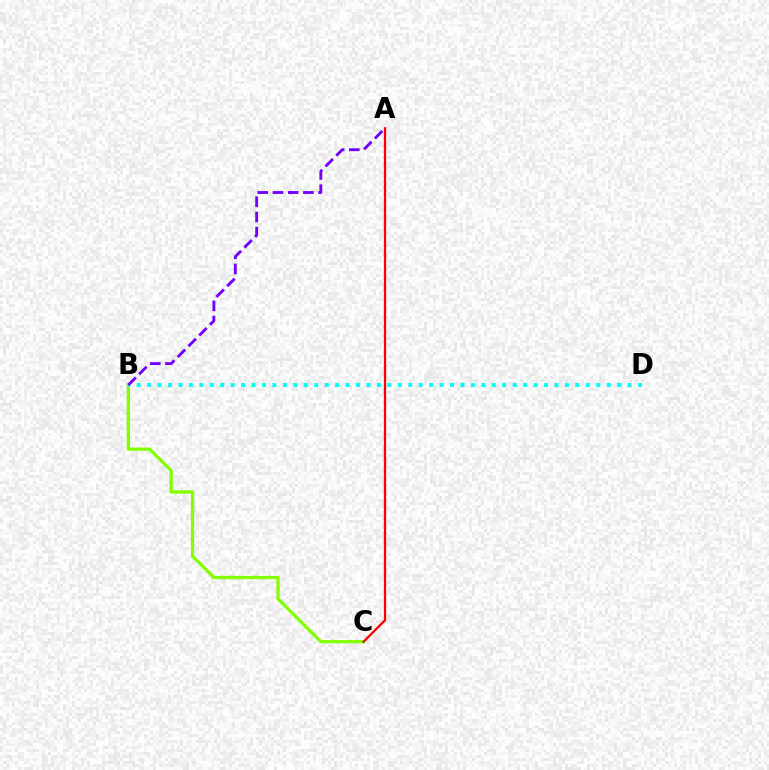{('B', 'C'): [{'color': '#84ff00', 'line_style': 'solid', 'thickness': 2.36}], ('A', 'C'): [{'color': '#ff0000', 'line_style': 'solid', 'thickness': 1.64}], ('B', 'D'): [{'color': '#00fff6', 'line_style': 'dotted', 'thickness': 2.84}], ('A', 'B'): [{'color': '#7200ff', 'line_style': 'dashed', 'thickness': 2.07}]}